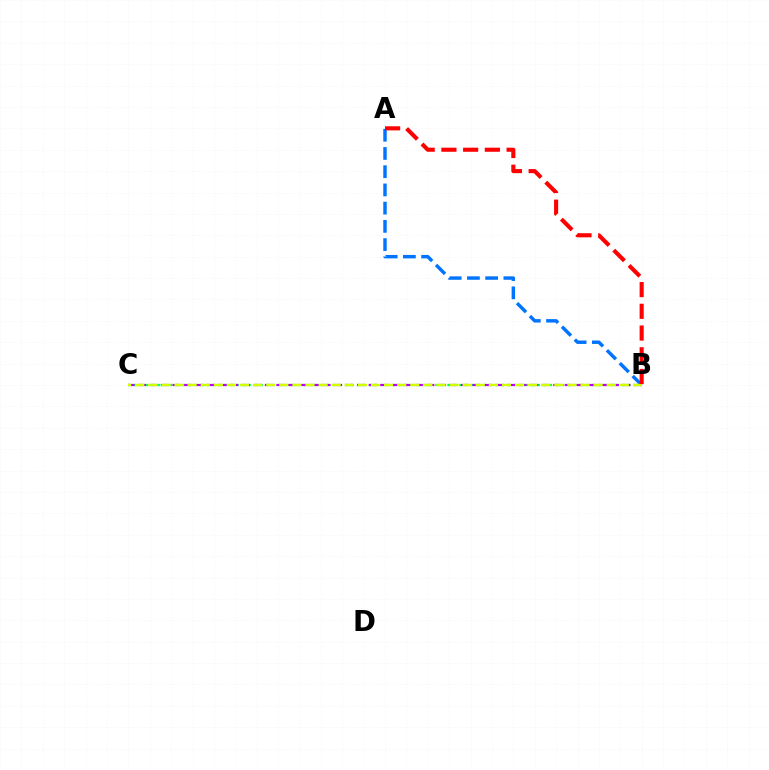{('B', 'C'): [{'color': '#00ff5c', 'line_style': 'dotted', 'thickness': 1.64}, {'color': '#b900ff', 'line_style': 'dashed', 'thickness': 1.57}, {'color': '#d1ff00', 'line_style': 'dashed', 'thickness': 1.78}], ('A', 'B'): [{'color': '#0074ff', 'line_style': 'dashed', 'thickness': 2.48}, {'color': '#ff0000', 'line_style': 'dashed', 'thickness': 2.95}]}